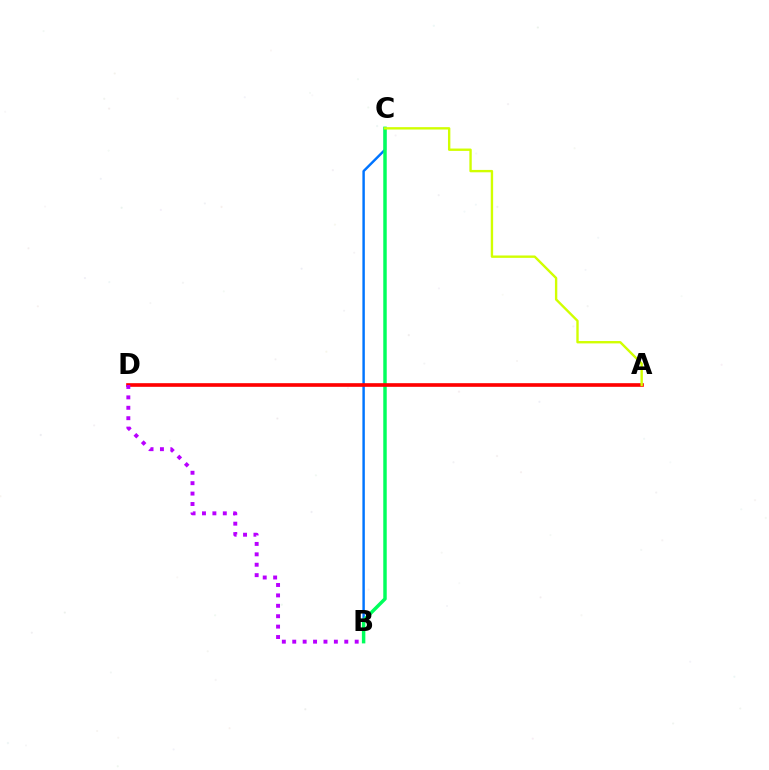{('B', 'C'): [{'color': '#0074ff', 'line_style': 'solid', 'thickness': 1.76}, {'color': '#00ff5c', 'line_style': 'solid', 'thickness': 2.49}], ('A', 'D'): [{'color': '#ff0000', 'line_style': 'solid', 'thickness': 2.62}], ('B', 'D'): [{'color': '#b900ff', 'line_style': 'dotted', 'thickness': 2.83}], ('A', 'C'): [{'color': '#d1ff00', 'line_style': 'solid', 'thickness': 1.71}]}